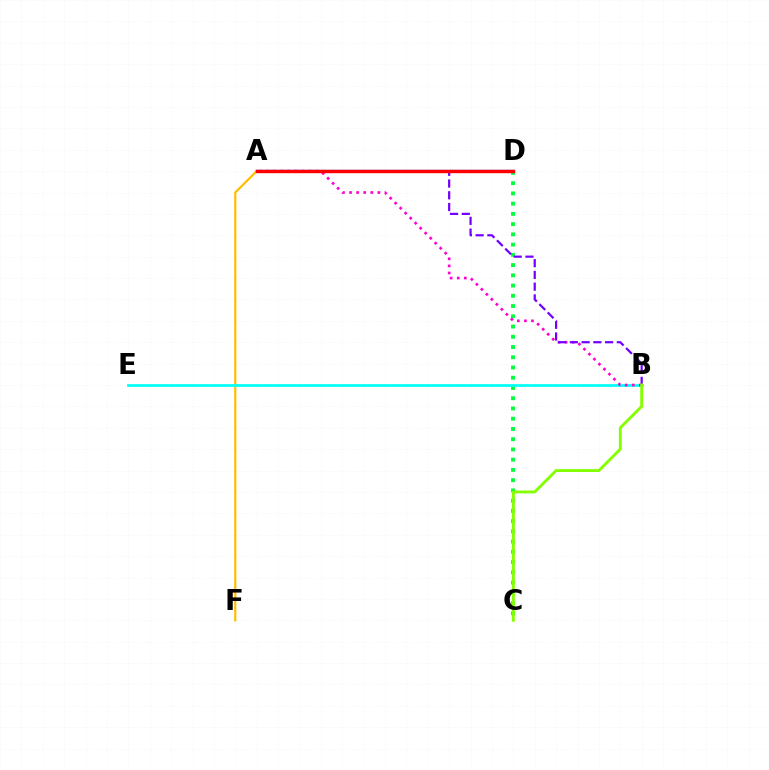{('C', 'D'): [{'color': '#00ff39', 'line_style': 'dotted', 'thickness': 2.78}], ('A', 'F'): [{'color': '#ffbd00', 'line_style': 'solid', 'thickness': 1.59}], ('B', 'E'): [{'color': '#00fff6', 'line_style': 'solid', 'thickness': 1.96}], ('A', 'D'): [{'color': '#004bff', 'line_style': 'solid', 'thickness': 1.63}, {'color': '#ff0000', 'line_style': 'solid', 'thickness': 2.45}], ('A', 'B'): [{'color': '#ff00cf', 'line_style': 'dotted', 'thickness': 1.92}, {'color': '#7200ff', 'line_style': 'dashed', 'thickness': 1.6}], ('B', 'C'): [{'color': '#84ff00', 'line_style': 'solid', 'thickness': 2.07}]}